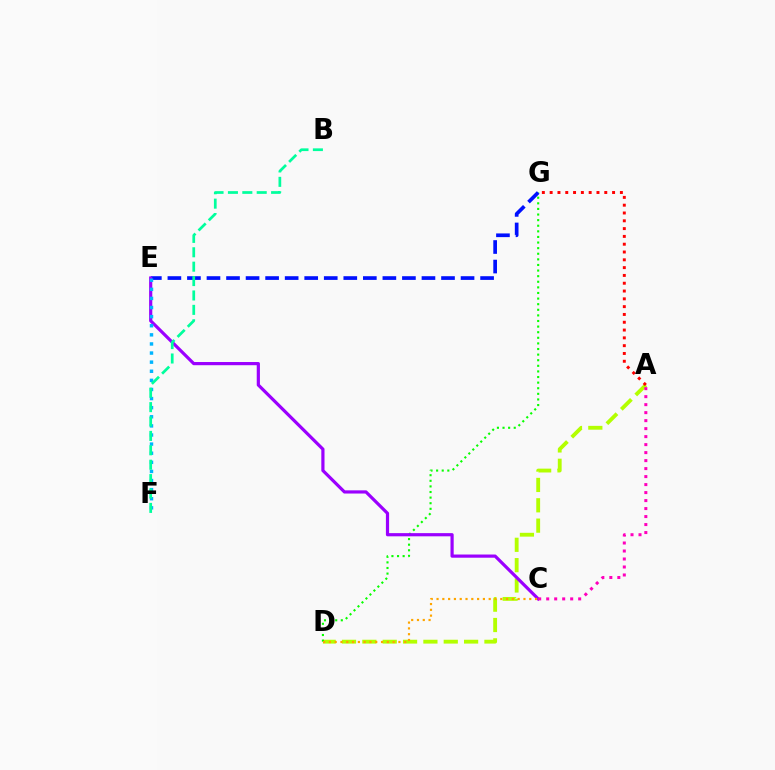{('A', 'D'): [{'color': '#b3ff00', 'line_style': 'dashed', 'thickness': 2.76}], ('D', 'G'): [{'color': '#08ff00', 'line_style': 'dotted', 'thickness': 1.52}], ('E', 'G'): [{'color': '#0010ff', 'line_style': 'dashed', 'thickness': 2.66}], ('C', 'E'): [{'color': '#9b00ff', 'line_style': 'solid', 'thickness': 2.3}], ('E', 'F'): [{'color': '#00b5ff', 'line_style': 'dotted', 'thickness': 2.47}], ('C', 'D'): [{'color': '#ffa500', 'line_style': 'dotted', 'thickness': 1.57}], ('A', 'C'): [{'color': '#ff00bd', 'line_style': 'dotted', 'thickness': 2.17}], ('B', 'F'): [{'color': '#00ff9d', 'line_style': 'dashed', 'thickness': 1.96}], ('A', 'G'): [{'color': '#ff0000', 'line_style': 'dotted', 'thickness': 2.12}]}